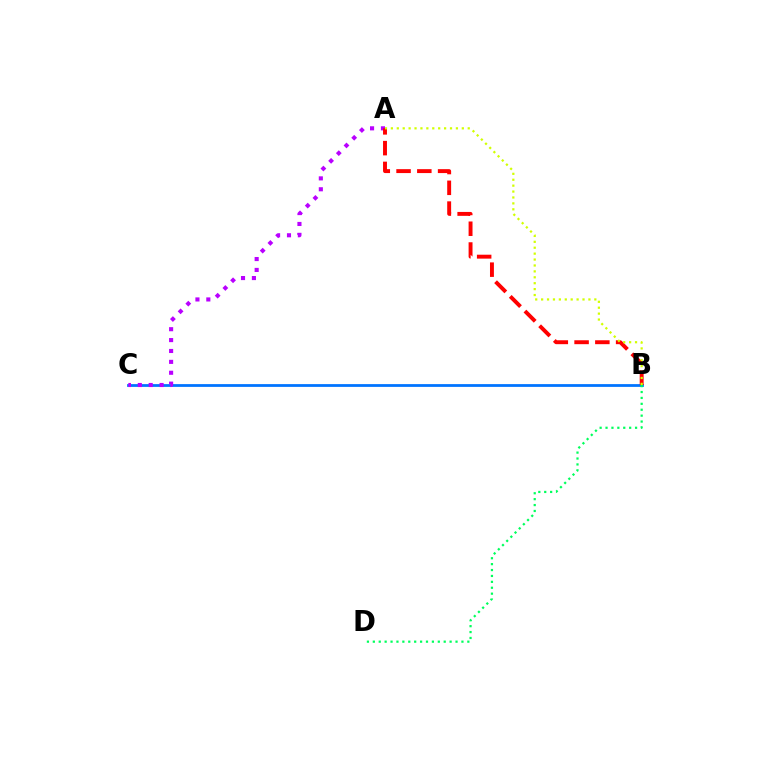{('B', 'C'): [{'color': '#0074ff', 'line_style': 'solid', 'thickness': 2.0}], ('A', 'C'): [{'color': '#b900ff', 'line_style': 'dotted', 'thickness': 2.96}], ('A', 'B'): [{'color': '#ff0000', 'line_style': 'dashed', 'thickness': 2.82}, {'color': '#d1ff00', 'line_style': 'dotted', 'thickness': 1.61}], ('B', 'D'): [{'color': '#00ff5c', 'line_style': 'dotted', 'thickness': 1.6}]}